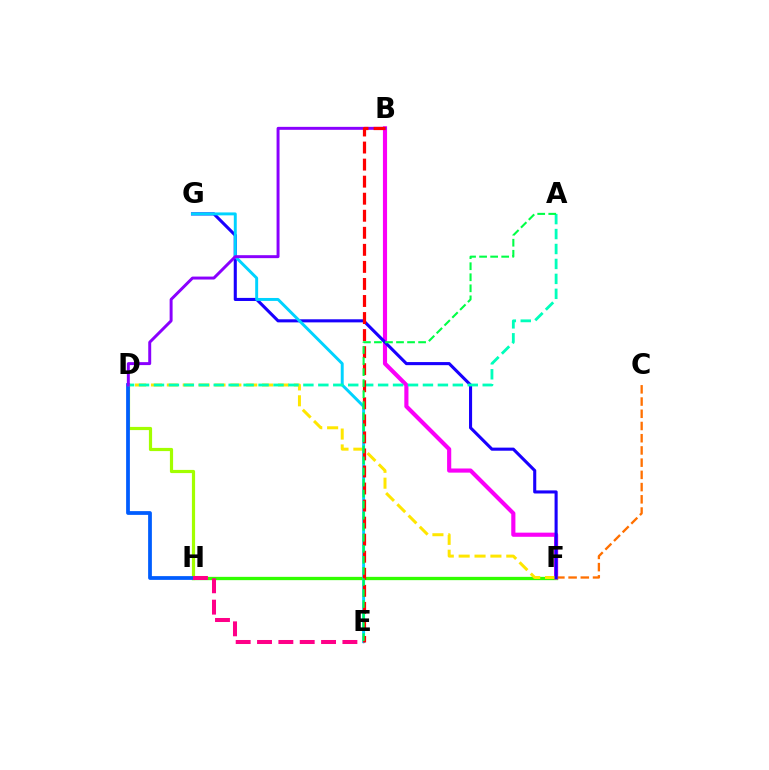{('F', 'H'): [{'color': '#31ff00', 'line_style': 'solid', 'thickness': 2.37}], ('B', 'F'): [{'color': '#fa00f9', 'line_style': 'solid', 'thickness': 2.98}], ('C', 'F'): [{'color': '#ff7000', 'line_style': 'dashed', 'thickness': 1.66}], ('D', 'F'): [{'color': '#ffe600', 'line_style': 'dashed', 'thickness': 2.16}], ('D', 'H'): [{'color': '#a2ff00', 'line_style': 'solid', 'thickness': 2.3}, {'color': '#005dff', 'line_style': 'solid', 'thickness': 2.7}], ('F', 'G'): [{'color': '#1900ff', 'line_style': 'solid', 'thickness': 2.22}], ('E', 'G'): [{'color': '#00d3ff', 'line_style': 'solid', 'thickness': 2.12}], ('A', 'D'): [{'color': '#00ffbb', 'line_style': 'dashed', 'thickness': 2.03}], ('B', 'D'): [{'color': '#8a00ff', 'line_style': 'solid', 'thickness': 2.13}], ('B', 'E'): [{'color': '#ff0000', 'line_style': 'dashed', 'thickness': 2.32}], ('E', 'H'): [{'color': '#ff0088', 'line_style': 'dashed', 'thickness': 2.9}], ('A', 'E'): [{'color': '#00ff45', 'line_style': 'dashed', 'thickness': 1.5}]}